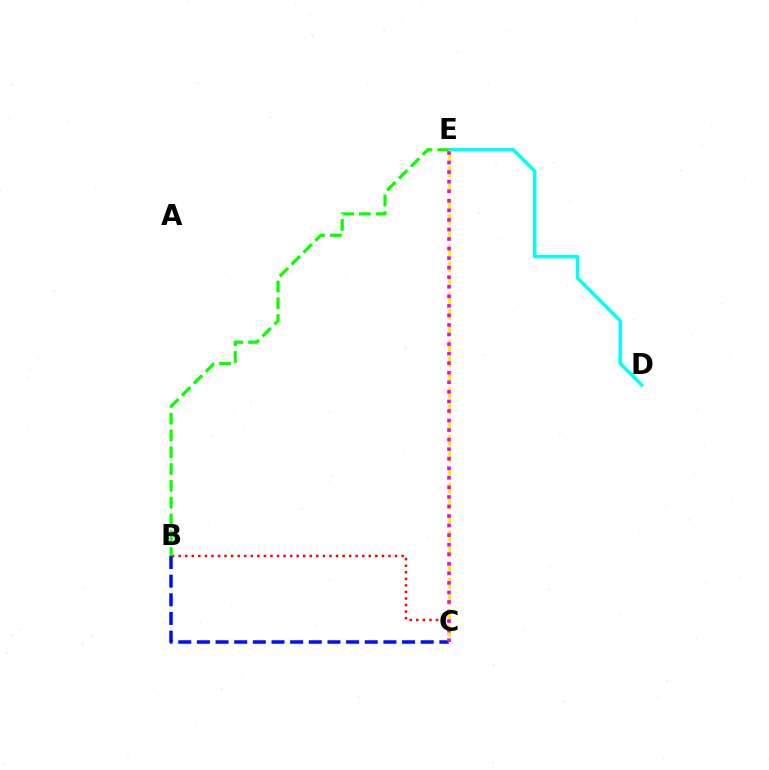{('D', 'E'): [{'color': '#00fff6', 'line_style': 'solid', 'thickness': 2.5}], ('B', 'C'): [{'color': '#0010ff', 'line_style': 'dashed', 'thickness': 2.53}, {'color': '#ff0000', 'line_style': 'dotted', 'thickness': 1.78}], ('B', 'E'): [{'color': '#08ff00', 'line_style': 'dashed', 'thickness': 2.28}], ('C', 'E'): [{'color': '#fcf500', 'line_style': 'dashed', 'thickness': 2.15}, {'color': '#ee00ff', 'line_style': 'dotted', 'thickness': 2.6}]}